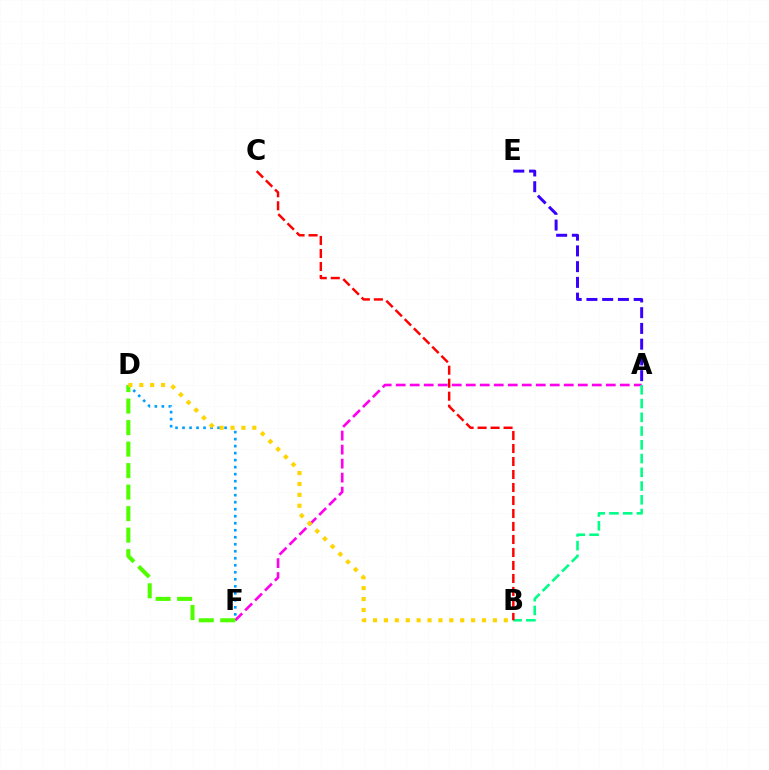{('A', 'F'): [{'color': '#ff00ed', 'line_style': 'dashed', 'thickness': 1.9}], ('A', 'B'): [{'color': '#00ff86', 'line_style': 'dashed', 'thickness': 1.87}], ('B', 'C'): [{'color': '#ff0000', 'line_style': 'dashed', 'thickness': 1.77}], ('D', 'F'): [{'color': '#009eff', 'line_style': 'dotted', 'thickness': 1.9}, {'color': '#4fff00', 'line_style': 'dashed', 'thickness': 2.92}], ('B', 'D'): [{'color': '#ffd500', 'line_style': 'dotted', 'thickness': 2.96}], ('A', 'E'): [{'color': '#3700ff', 'line_style': 'dashed', 'thickness': 2.14}]}